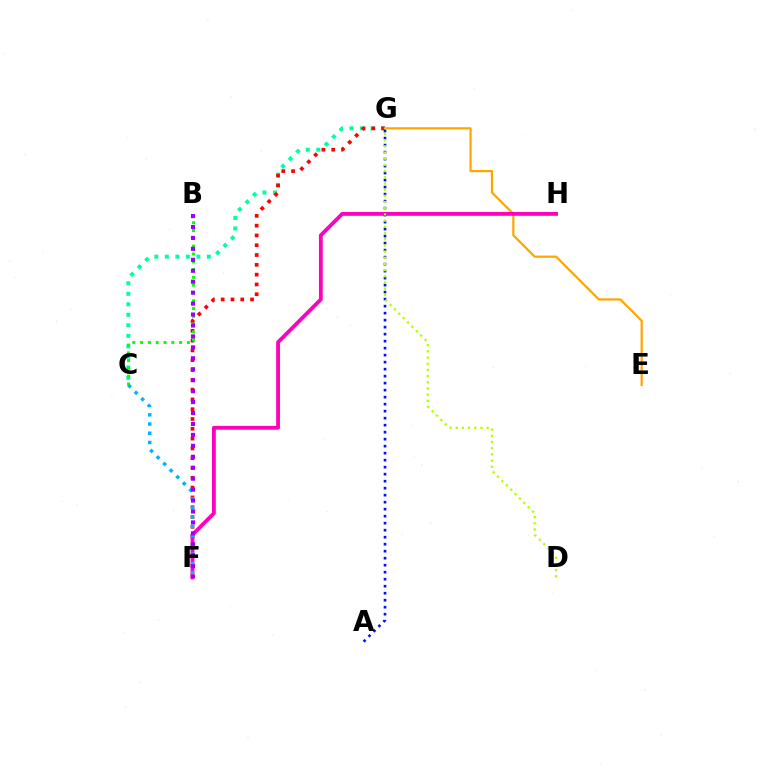{('C', 'G'): [{'color': '#00ff9d', 'line_style': 'dotted', 'thickness': 2.86}], ('F', 'G'): [{'color': '#ff0000', 'line_style': 'dotted', 'thickness': 2.66}], ('E', 'G'): [{'color': '#ffa500', 'line_style': 'solid', 'thickness': 1.59}], ('F', 'H'): [{'color': '#ff00bd', 'line_style': 'solid', 'thickness': 2.75}], ('B', 'C'): [{'color': '#08ff00', 'line_style': 'dotted', 'thickness': 2.12}], ('A', 'G'): [{'color': '#0010ff', 'line_style': 'dotted', 'thickness': 1.9}], ('C', 'F'): [{'color': '#00b5ff', 'line_style': 'dotted', 'thickness': 2.51}], ('B', 'F'): [{'color': '#9b00ff', 'line_style': 'dotted', 'thickness': 2.97}], ('D', 'G'): [{'color': '#b3ff00', 'line_style': 'dotted', 'thickness': 1.68}]}